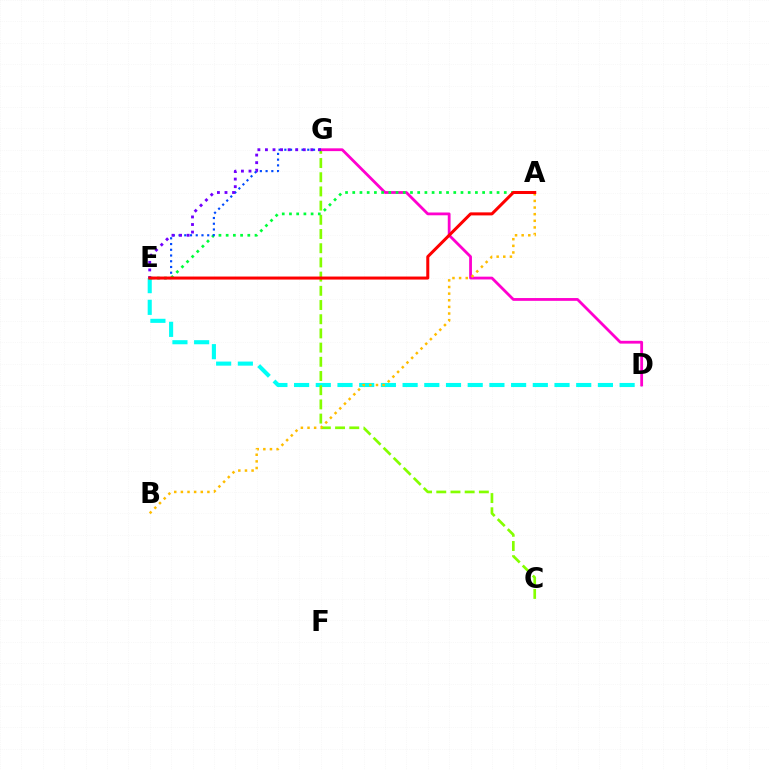{('D', 'E'): [{'color': '#00fff6', 'line_style': 'dashed', 'thickness': 2.95}], ('C', 'G'): [{'color': '#84ff00', 'line_style': 'dashed', 'thickness': 1.93}], ('D', 'G'): [{'color': '#ff00cf', 'line_style': 'solid', 'thickness': 2.01}], ('A', 'E'): [{'color': '#00ff39', 'line_style': 'dotted', 'thickness': 1.96}, {'color': '#ff0000', 'line_style': 'solid', 'thickness': 2.18}], ('A', 'B'): [{'color': '#ffbd00', 'line_style': 'dotted', 'thickness': 1.8}], ('E', 'G'): [{'color': '#004bff', 'line_style': 'dotted', 'thickness': 1.56}, {'color': '#7200ff', 'line_style': 'dotted', 'thickness': 2.06}]}